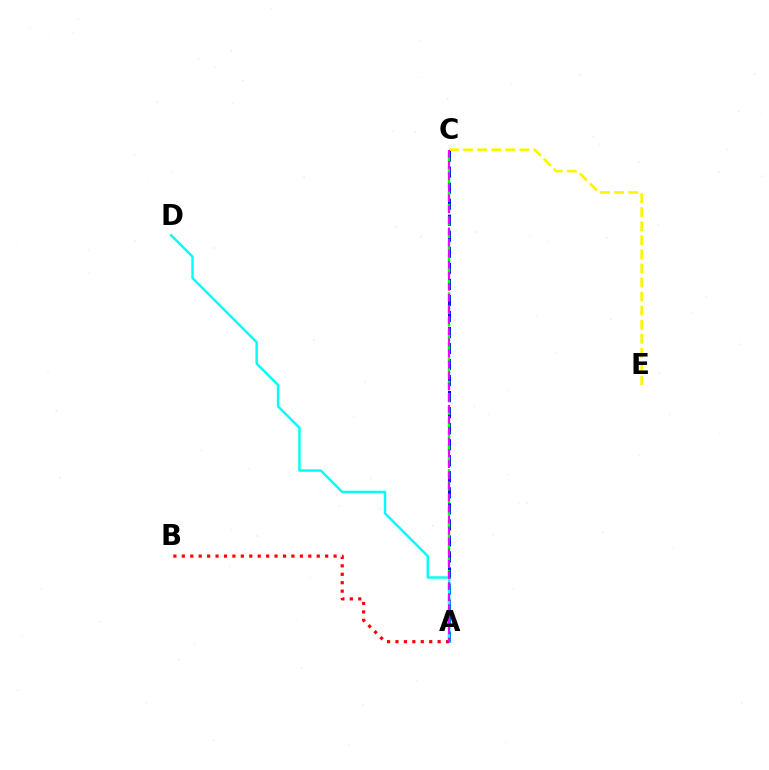{('A', 'C'): [{'color': '#0010ff', 'line_style': 'dashed', 'thickness': 2.18}, {'color': '#08ff00', 'line_style': 'dashed', 'thickness': 1.72}, {'color': '#ee00ff', 'line_style': 'dashed', 'thickness': 1.51}], ('A', 'D'): [{'color': '#00fff6', 'line_style': 'solid', 'thickness': 1.75}], ('C', 'E'): [{'color': '#fcf500', 'line_style': 'dashed', 'thickness': 1.91}], ('A', 'B'): [{'color': '#ff0000', 'line_style': 'dotted', 'thickness': 2.29}]}